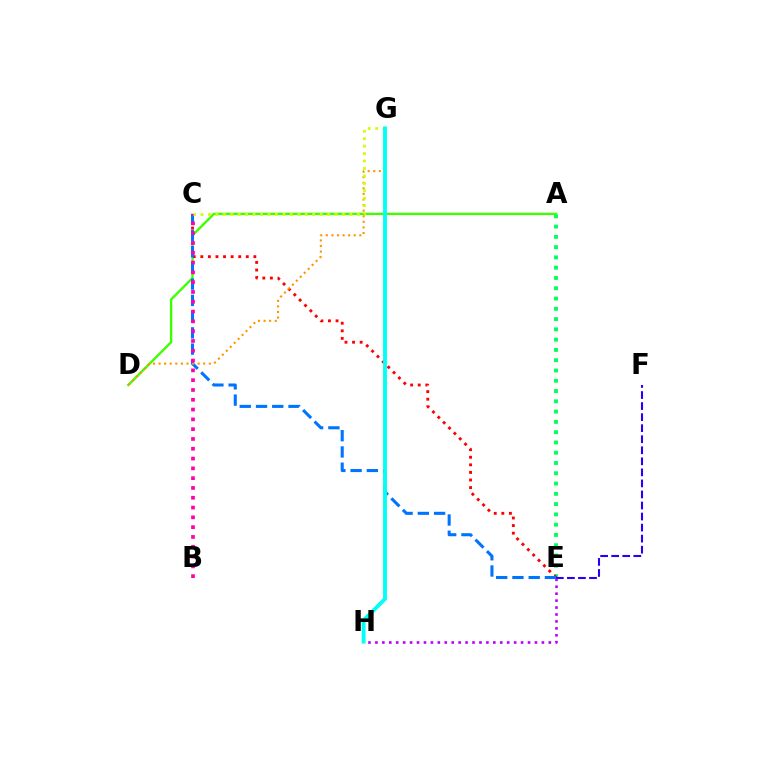{('A', 'E'): [{'color': '#00ff5c', 'line_style': 'dotted', 'thickness': 2.79}], ('A', 'D'): [{'color': '#3dff00', 'line_style': 'solid', 'thickness': 1.7}], ('C', 'E'): [{'color': '#ff0000', 'line_style': 'dotted', 'thickness': 2.06}, {'color': '#0074ff', 'line_style': 'dashed', 'thickness': 2.21}], ('D', 'G'): [{'color': '#ff9400', 'line_style': 'dotted', 'thickness': 1.52}], ('B', 'C'): [{'color': '#ff00ac', 'line_style': 'dotted', 'thickness': 2.66}], ('C', 'G'): [{'color': '#d1ff00', 'line_style': 'dotted', 'thickness': 2.02}], ('E', 'F'): [{'color': '#2500ff', 'line_style': 'dashed', 'thickness': 1.5}], ('G', 'H'): [{'color': '#00fff6', 'line_style': 'solid', 'thickness': 2.78}], ('E', 'H'): [{'color': '#b900ff', 'line_style': 'dotted', 'thickness': 1.88}]}